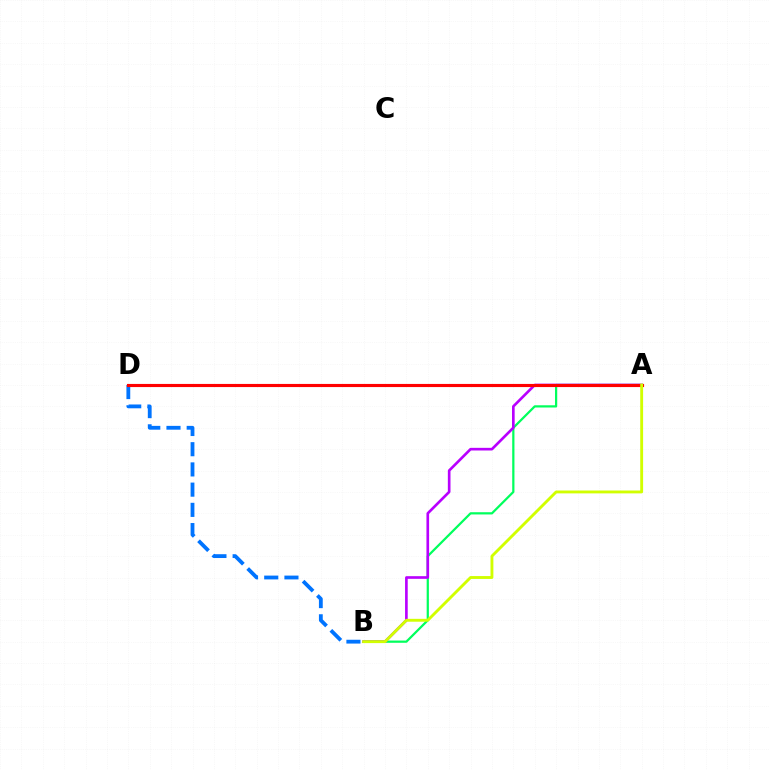{('A', 'B'): [{'color': '#00ff5c', 'line_style': 'solid', 'thickness': 1.6}, {'color': '#b900ff', 'line_style': 'solid', 'thickness': 1.91}, {'color': '#d1ff00', 'line_style': 'solid', 'thickness': 2.07}], ('B', 'D'): [{'color': '#0074ff', 'line_style': 'dashed', 'thickness': 2.75}], ('A', 'D'): [{'color': '#ff0000', 'line_style': 'solid', 'thickness': 2.25}]}